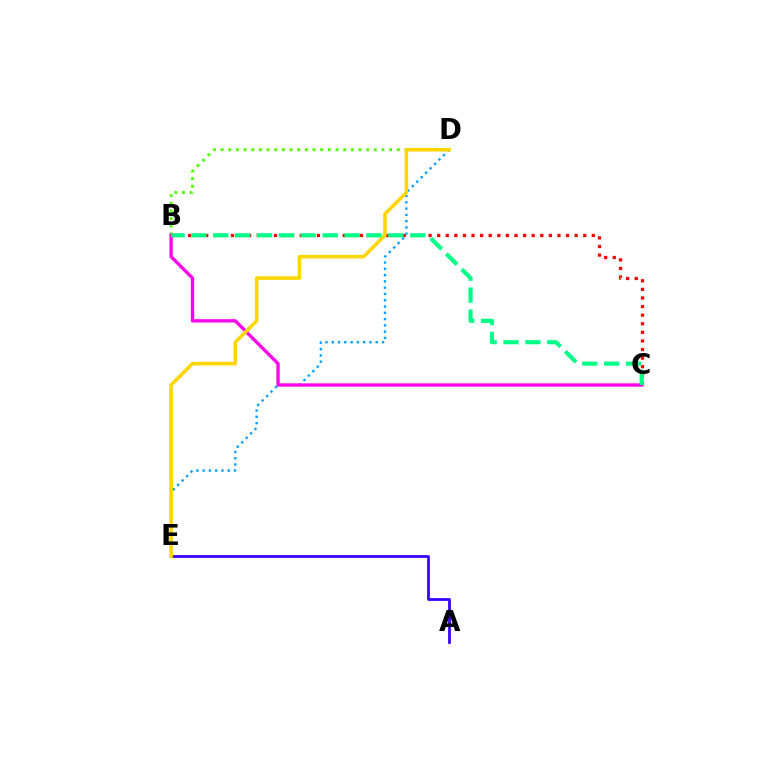{('B', 'C'): [{'color': '#ff0000', 'line_style': 'dotted', 'thickness': 2.33}, {'color': '#ff00ed', 'line_style': 'solid', 'thickness': 2.39}, {'color': '#00ff86', 'line_style': 'dashed', 'thickness': 2.97}], ('B', 'D'): [{'color': '#4fff00', 'line_style': 'dotted', 'thickness': 2.08}], ('D', 'E'): [{'color': '#009eff', 'line_style': 'dotted', 'thickness': 1.71}, {'color': '#ffd500', 'line_style': 'solid', 'thickness': 2.56}], ('A', 'E'): [{'color': '#3700ff', 'line_style': 'solid', 'thickness': 2.0}]}